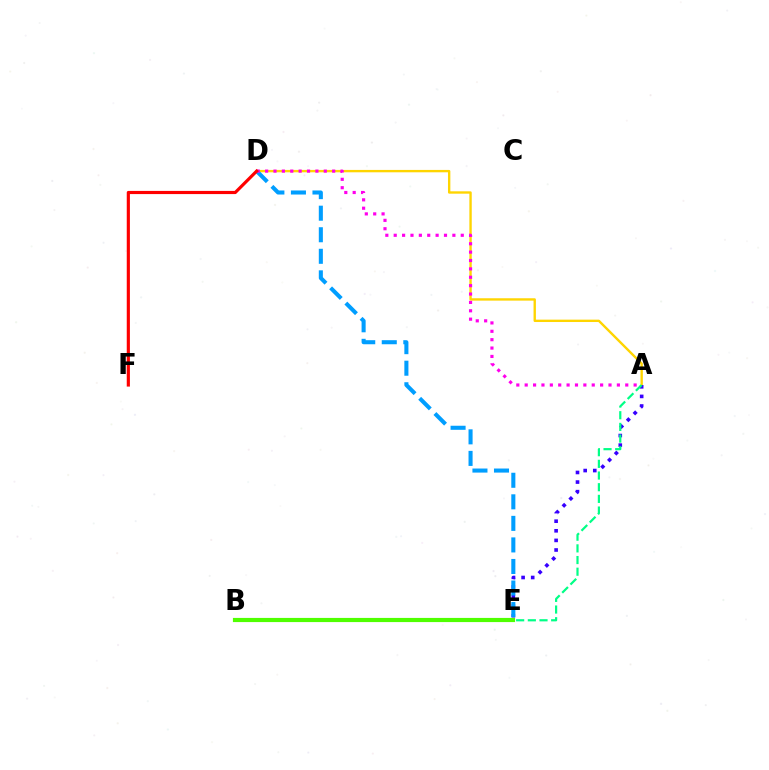{('A', 'D'): [{'color': '#ffd500', 'line_style': 'solid', 'thickness': 1.71}, {'color': '#ff00ed', 'line_style': 'dotted', 'thickness': 2.28}], ('A', 'E'): [{'color': '#3700ff', 'line_style': 'dotted', 'thickness': 2.61}, {'color': '#00ff86', 'line_style': 'dashed', 'thickness': 1.59}], ('D', 'E'): [{'color': '#009eff', 'line_style': 'dashed', 'thickness': 2.93}], ('B', 'E'): [{'color': '#4fff00', 'line_style': 'solid', 'thickness': 3.0}], ('D', 'F'): [{'color': '#ff0000', 'line_style': 'solid', 'thickness': 2.28}]}